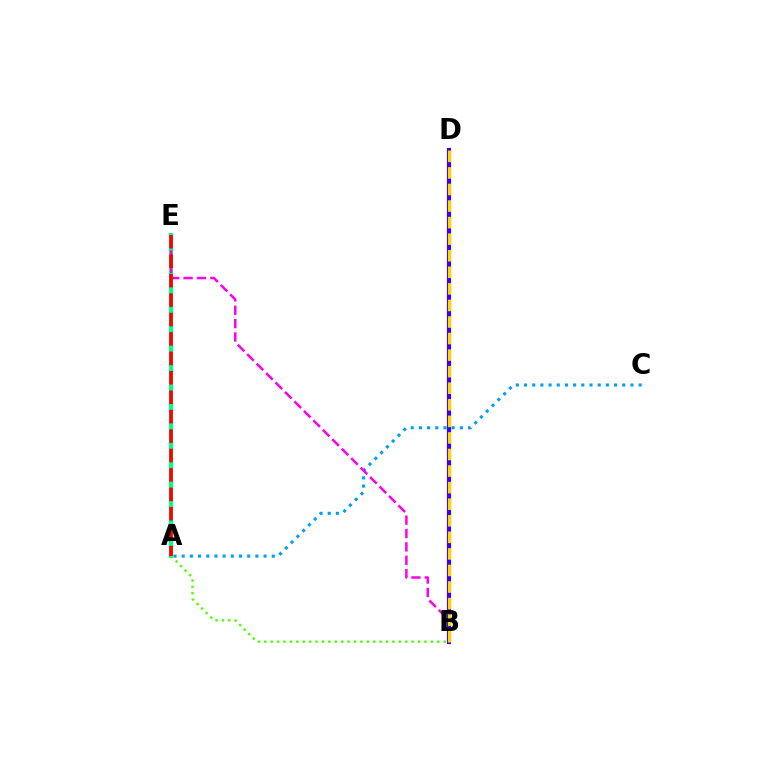{('A', 'E'): [{'color': '#00ff86', 'line_style': 'solid', 'thickness': 2.95}, {'color': '#ff0000', 'line_style': 'dashed', 'thickness': 2.64}], ('A', 'C'): [{'color': '#009eff', 'line_style': 'dotted', 'thickness': 2.22}], ('B', 'E'): [{'color': '#ff00ed', 'line_style': 'dashed', 'thickness': 1.82}], ('B', 'D'): [{'color': '#3700ff', 'line_style': 'solid', 'thickness': 2.99}, {'color': '#ffd500', 'line_style': 'dashed', 'thickness': 2.25}], ('A', 'B'): [{'color': '#4fff00', 'line_style': 'dotted', 'thickness': 1.74}]}